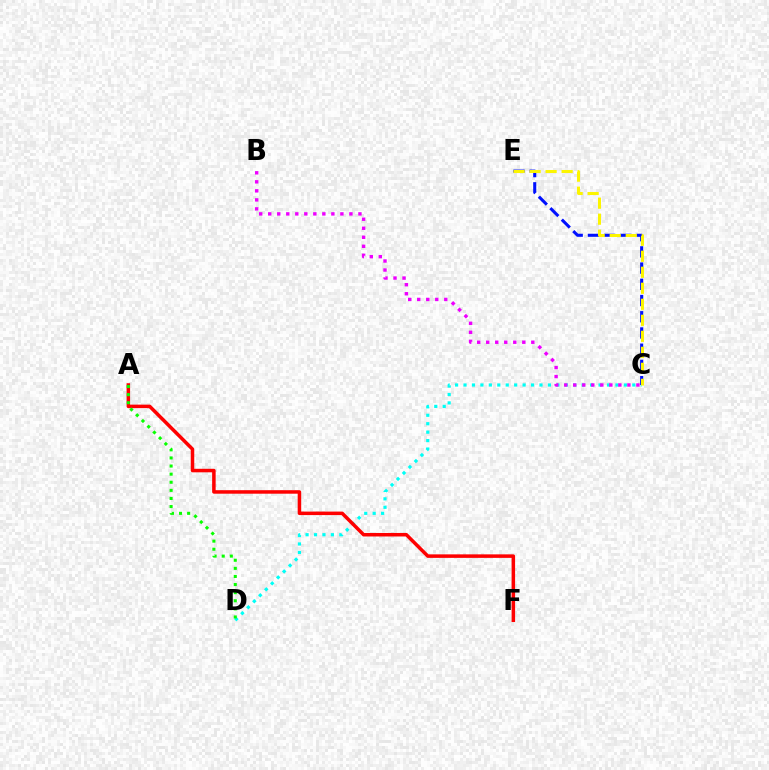{('C', 'D'): [{'color': '#00fff6', 'line_style': 'dotted', 'thickness': 2.29}], ('A', 'F'): [{'color': '#ff0000', 'line_style': 'solid', 'thickness': 2.53}], ('C', 'E'): [{'color': '#0010ff', 'line_style': 'dashed', 'thickness': 2.2}, {'color': '#fcf500', 'line_style': 'dashed', 'thickness': 2.18}], ('B', 'C'): [{'color': '#ee00ff', 'line_style': 'dotted', 'thickness': 2.45}], ('A', 'D'): [{'color': '#08ff00', 'line_style': 'dotted', 'thickness': 2.2}]}